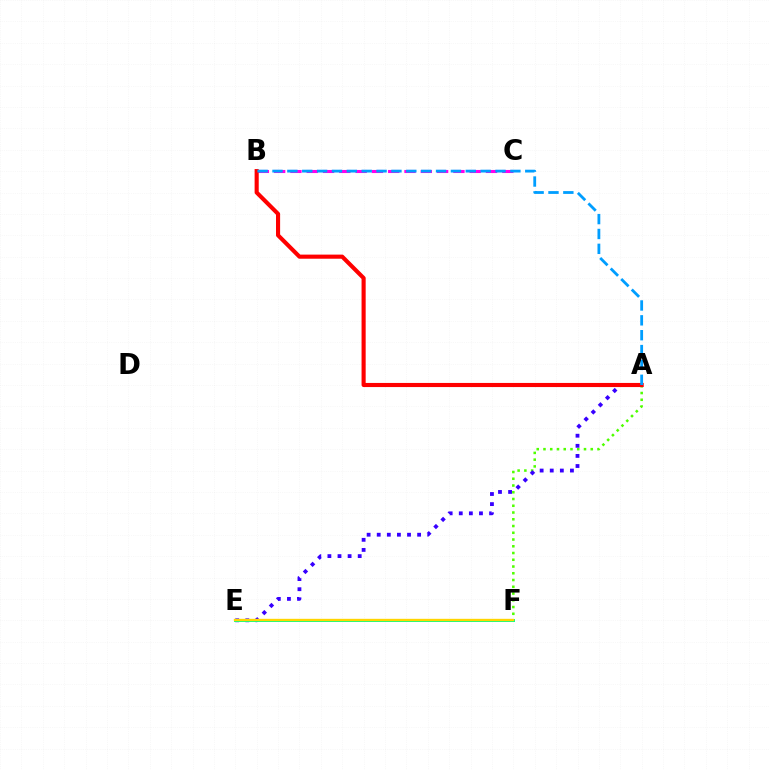{('A', 'F'): [{'color': '#4fff00', 'line_style': 'dotted', 'thickness': 1.83}], ('A', 'E'): [{'color': '#3700ff', 'line_style': 'dotted', 'thickness': 2.74}], ('E', 'F'): [{'color': '#00ff86', 'line_style': 'solid', 'thickness': 2.13}, {'color': '#ffd500', 'line_style': 'solid', 'thickness': 1.71}], ('B', 'C'): [{'color': '#ff00ed', 'line_style': 'dashed', 'thickness': 2.21}], ('A', 'B'): [{'color': '#ff0000', 'line_style': 'solid', 'thickness': 2.96}, {'color': '#009eff', 'line_style': 'dashed', 'thickness': 2.02}]}